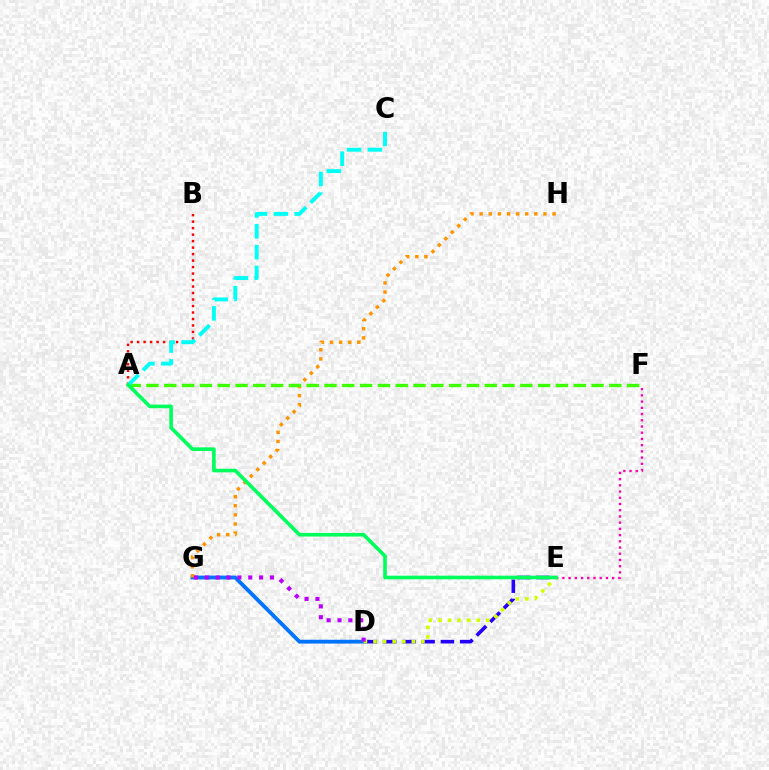{('A', 'B'): [{'color': '#ff0000', 'line_style': 'dotted', 'thickness': 1.76}], ('D', 'E'): [{'color': '#2500ff', 'line_style': 'dashed', 'thickness': 2.62}, {'color': '#d1ff00', 'line_style': 'dotted', 'thickness': 2.6}], ('D', 'G'): [{'color': '#0074ff', 'line_style': 'solid', 'thickness': 2.75}, {'color': '#b900ff', 'line_style': 'dotted', 'thickness': 2.95}], ('G', 'H'): [{'color': '#ff9400', 'line_style': 'dotted', 'thickness': 2.48}], ('E', 'F'): [{'color': '#ff00ac', 'line_style': 'dotted', 'thickness': 1.69}], ('A', 'F'): [{'color': '#3dff00', 'line_style': 'dashed', 'thickness': 2.42}], ('A', 'C'): [{'color': '#00fff6', 'line_style': 'dashed', 'thickness': 2.83}], ('A', 'E'): [{'color': '#00ff5c', 'line_style': 'solid', 'thickness': 2.61}]}